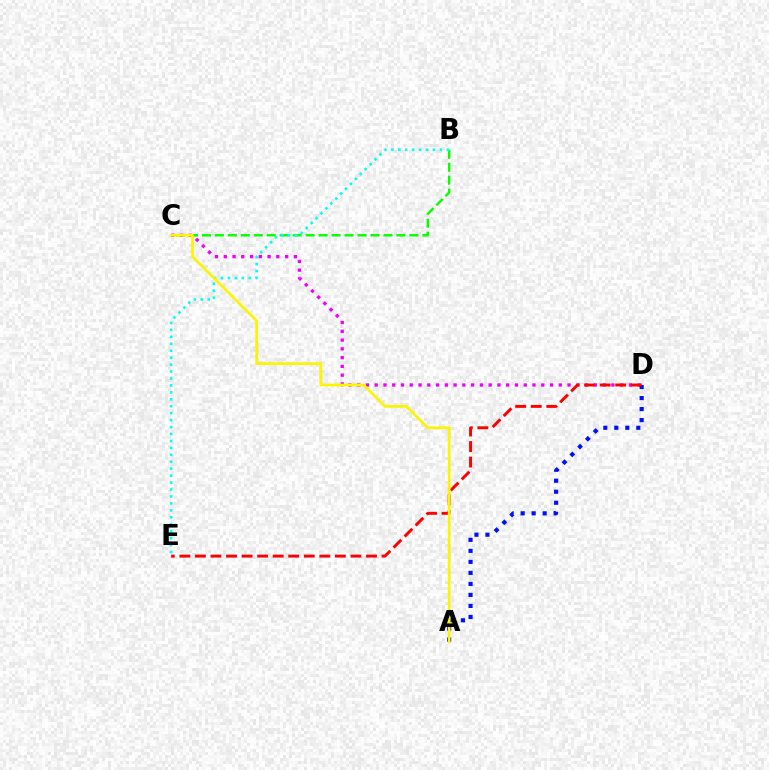{('B', 'C'): [{'color': '#08ff00', 'line_style': 'dashed', 'thickness': 1.76}], ('C', 'D'): [{'color': '#ee00ff', 'line_style': 'dotted', 'thickness': 2.38}], ('A', 'D'): [{'color': '#0010ff', 'line_style': 'dotted', 'thickness': 2.99}], ('D', 'E'): [{'color': '#ff0000', 'line_style': 'dashed', 'thickness': 2.11}], ('B', 'E'): [{'color': '#00fff6', 'line_style': 'dotted', 'thickness': 1.89}], ('A', 'C'): [{'color': '#fcf500', 'line_style': 'solid', 'thickness': 1.96}]}